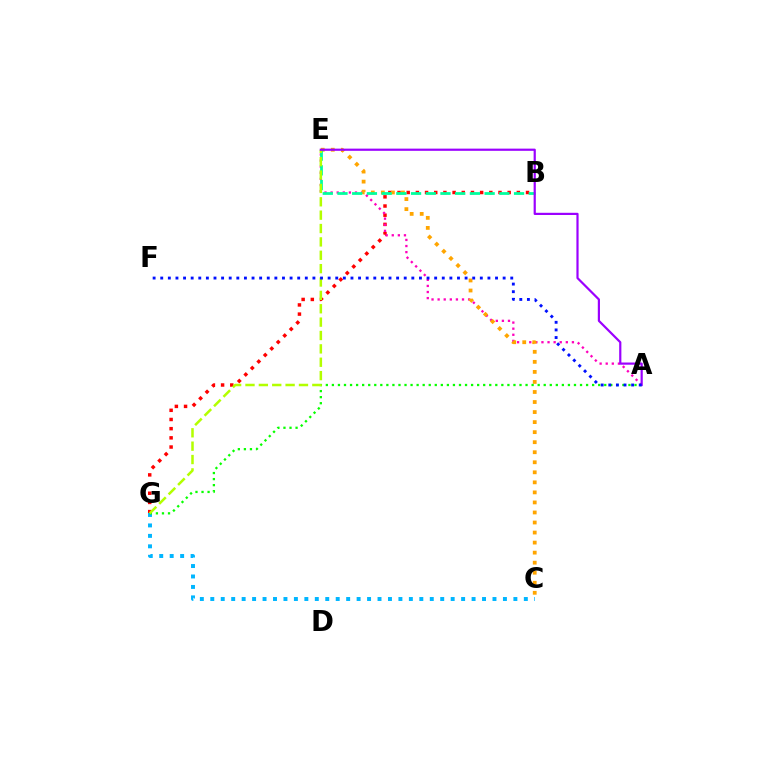{('B', 'G'): [{'color': '#ff0000', 'line_style': 'dotted', 'thickness': 2.49}], ('A', 'E'): [{'color': '#ff00bd', 'line_style': 'dotted', 'thickness': 1.66}, {'color': '#9b00ff', 'line_style': 'solid', 'thickness': 1.58}], ('C', 'E'): [{'color': '#ffa500', 'line_style': 'dotted', 'thickness': 2.73}], ('B', 'E'): [{'color': '#00ff9d', 'line_style': 'dashed', 'thickness': 2.0}], ('C', 'G'): [{'color': '#00b5ff', 'line_style': 'dotted', 'thickness': 2.84}], ('A', 'G'): [{'color': '#08ff00', 'line_style': 'dotted', 'thickness': 1.64}], ('E', 'G'): [{'color': '#b3ff00', 'line_style': 'dashed', 'thickness': 1.82}], ('A', 'F'): [{'color': '#0010ff', 'line_style': 'dotted', 'thickness': 2.07}]}